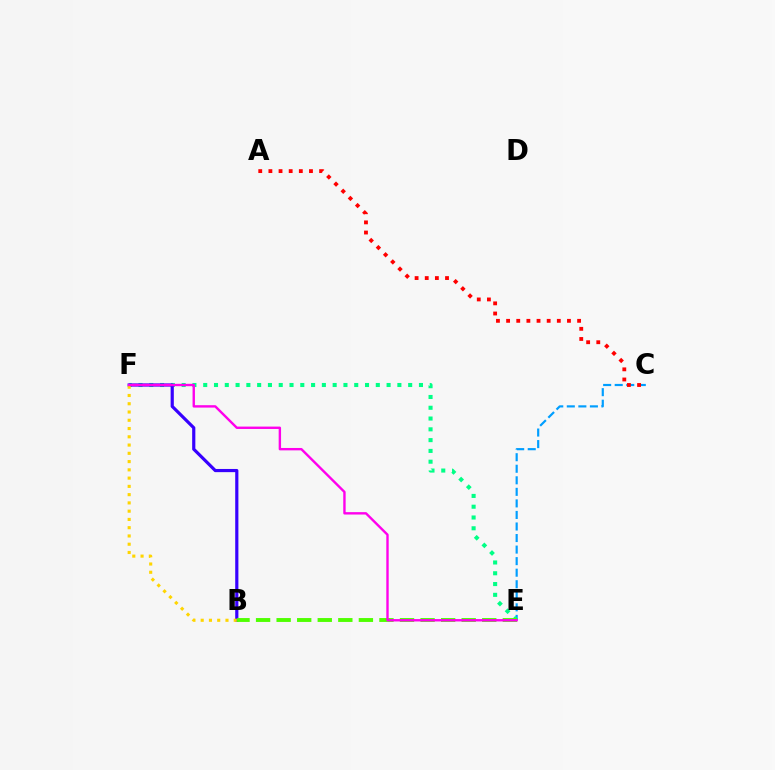{('C', 'E'): [{'color': '#009eff', 'line_style': 'dashed', 'thickness': 1.57}], ('E', 'F'): [{'color': '#00ff86', 'line_style': 'dotted', 'thickness': 2.93}, {'color': '#ff00ed', 'line_style': 'solid', 'thickness': 1.72}], ('B', 'F'): [{'color': '#3700ff', 'line_style': 'solid', 'thickness': 2.29}, {'color': '#ffd500', 'line_style': 'dotted', 'thickness': 2.25}], ('A', 'C'): [{'color': '#ff0000', 'line_style': 'dotted', 'thickness': 2.76}], ('B', 'E'): [{'color': '#4fff00', 'line_style': 'dashed', 'thickness': 2.79}]}